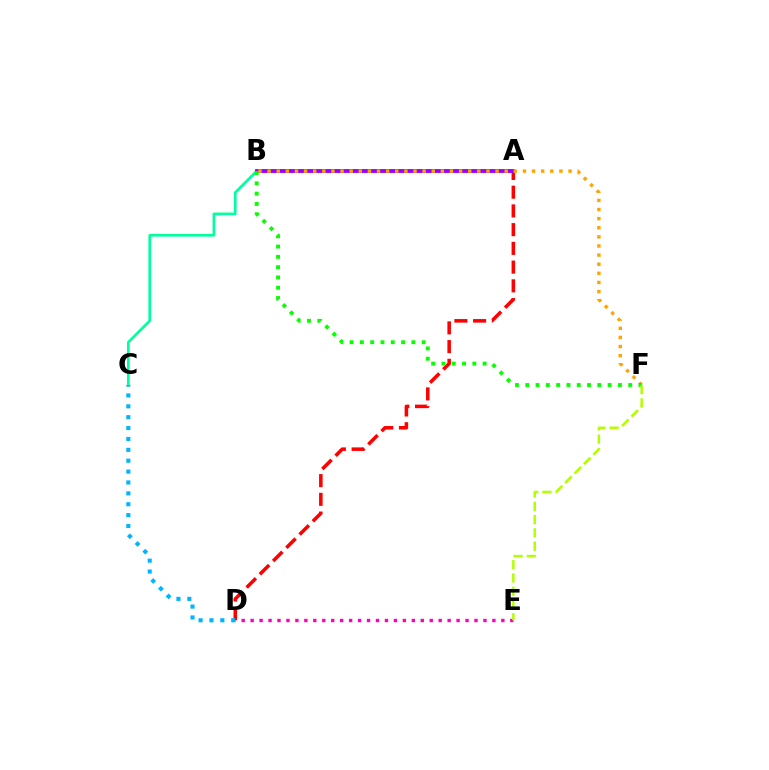{('B', 'C'): [{'color': '#00ff9d', 'line_style': 'solid', 'thickness': 1.92}], ('D', 'E'): [{'color': '#ff00bd', 'line_style': 'dotted', 'thickness': 2.43}], ('A', 'B'): [{'color': '#0010ff', 'line_style': 'dashed', 'thickness': 1.77}, {'color': '#9b00ff', 'line_style': 'solid', 'thickness': 2.77}], ('A', 'D'): [{'color': '#ff0000', 'line_style': 'dashed', 'thickness': 2.54}], ('C', 'D'): [{'color': '#00b5ff', 'line_style': 'dotted', 'thickness': 2.96}], ('B', 'F'): [{'color': '#ffa500', 'line_style': 'dotted', 'thickness': 2.48}, {'color': '#08ff00', 'line_style': 'dotted', 'thickness': 2.8}], ('E', 'F'): [{'color': '#b3ff00', 'line_style': 'dashed', 'thickness': 1.81}]}